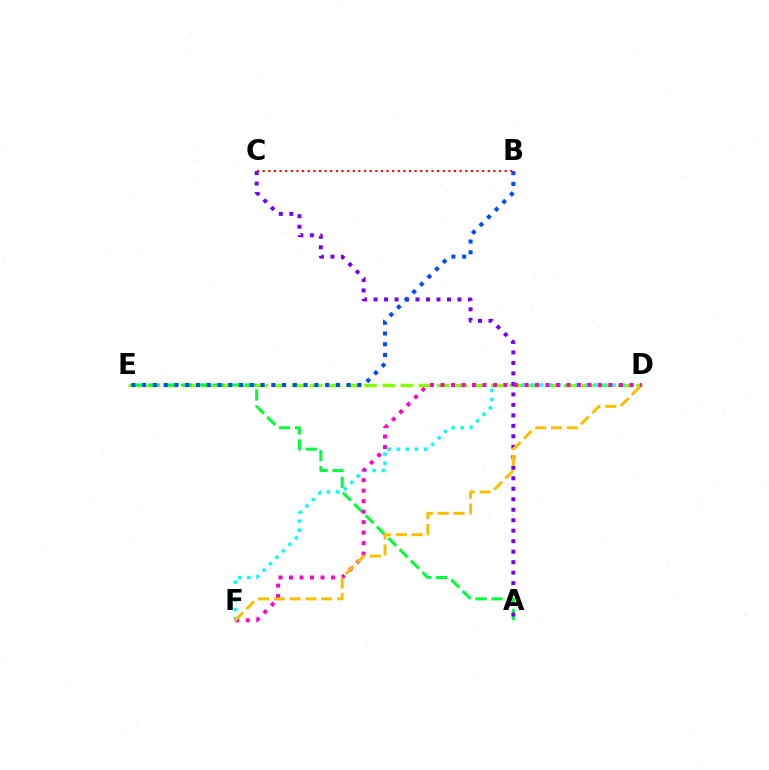{('D', 'E'): [{'color': '#84ff00', 'line_style': 'dashed', 'thickness': 2.46}], ('D', 'F'): [{'color': '#00fff6', 'line_style': 'dotted', 'thickness': 2.47}, {'color': '#ff00cf', 'line_style': 'dotted', 'thickness': 2.85}, {'color': '#ffbd00', 'line_style': 'dashed', 'thickness': 2.15}], ('A', 'E'): [{'color': '#00ff39', 'line_style': 'dashed', 'thickness': 2.18}], ('A', 'C'): [{'color': '#7200ff', 'line_style': 'dotted', 'thickness': 2.85}], ('B', 'E'): [{'color': '#004bff', 'line_style': 'dotted', 'thickness': 2.92}], ('B', 'C'): [{'color': '#ff0000', 'line_style': 'dotted', 'thickness': 1.53}]}